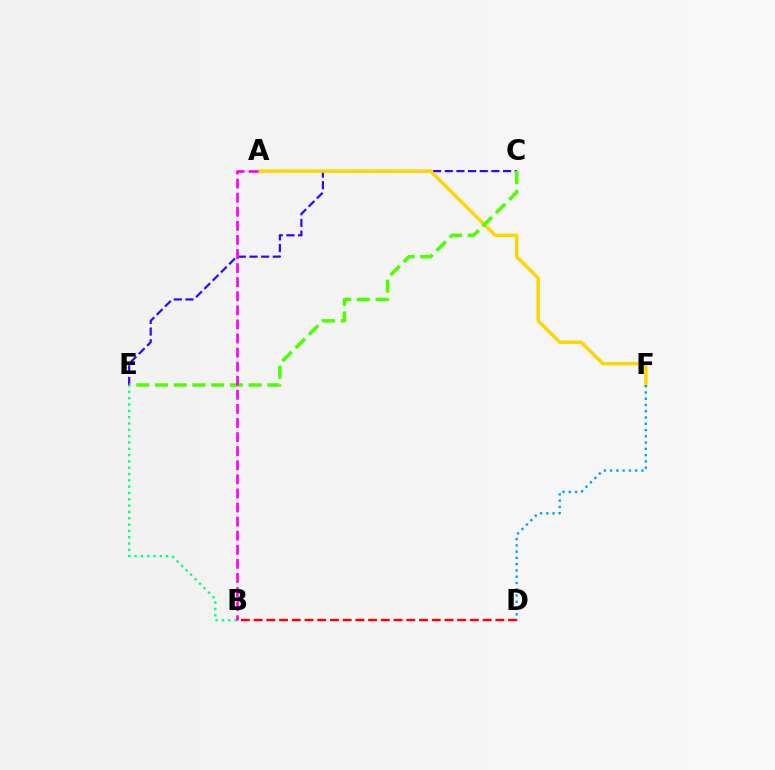{('C', 'E'): [{'color': '#3700ff', 'line_style': 'dashed', 'thickness': 1.58}, {'color': '#4fff00', 'line_style': 'dashed', 'thickness': 2.55}], ('A', 'F'): [{'color': '#ffd500', 'line_style': 'solid', 'thickness': 2.48}], ('B', 'E'): [{'color': '#00ff86', 'line_style': 'dotted', 'thickness': 1.72}], ('D', 'F'): [{'color': '#009eff', 'line_style': 'dotted', 'thickness': 1.7}], ('B', 'D'): [{'color': '#ff0000', 'line_style': 'dashed', 'thickness': 1.73}], ('A', 'B'): [{'color': '#ff00ed', 'line_style': 'dashed', 'thickness': 1.91}]}